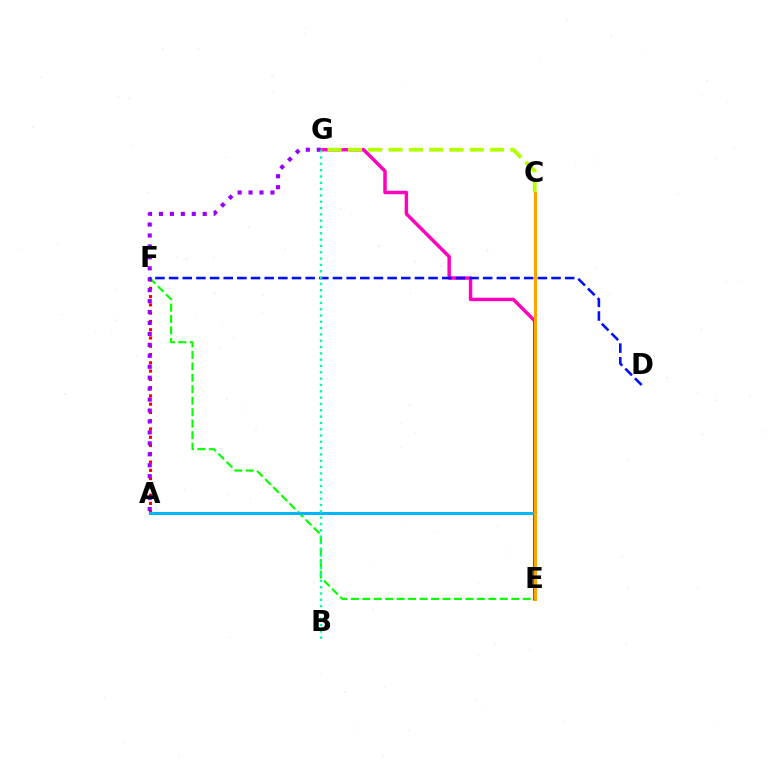{('E', 'G'): [{'color': '#ff00bd', 'line_style': 'solid', 'thickness': 2.49}], ('E', 'F'): [{'color': '#08ff00', 'line_style': 'dashed', 'thickness': 1.56}], ('A', 'F'): [{'color': '#ff0000', 'line_style': 'dotted', 'thickness': 2.25}], ('A', 'G'): [{'color': '#9b00ff', 'line_style': 'dotted', 'thickness': 2.97}], ('D', 'F'): [{'color': '#0010ff', 'line_style': 'dashed', 'thickness': 1.86}], ('A', 'E'): [{'color': '#00b5ff', 'line_style': 'solid', 'thickness': 2.15}], ('C', 'G'): [{'color': '#b3ff00', 'line_style': 'dashed', 'thickness': 2.76}], ('C', 'E'): [{'color': '#ffa500', 'line_style': 'solid', 'thickness': 2.17}], ('B', 'G'): [{'color': '#00ff9d', 'line_style': 'dotted', 'thickness': 1.72}]}